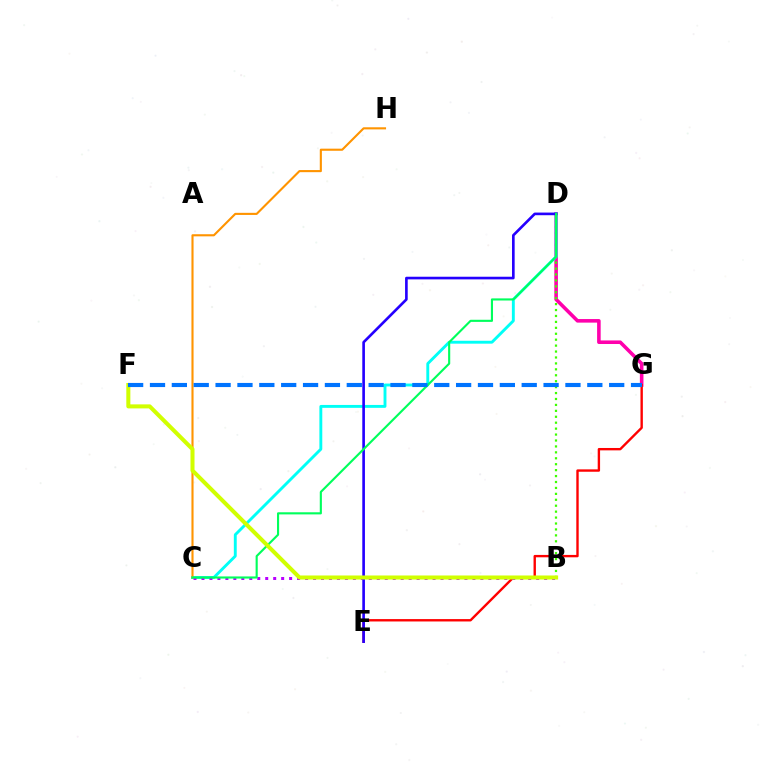{('D', 'G'): [{'color': '#ff00ac', 'line_style': 'solid', 'thickness': 2.58}], ('E', 'G'): [{'color': '#ff0000', 'line_style': 'solid', 'thickness': 1.71}], ('B', 'D'): [{'color': '#3dff00', 'line_style': 'dotted', 'thickness': 1.61}], ('C', 'D'): [{'color': '#00fff6', 'line_style': 'solid', 'thickness': 2.08}, {'color': '#00ff5c', 'line_style': 'solid', 'thickness': 1.53}], ('B', 'C'): [{'color': '#b900ff', 'line_style': 'dotted', 'thickness': 2.17}], ('C', 'H'): [{'color': '#ff9400', 'line_style': 'solid', 'thickness': 1.52}], ('D', 'E'): [{'color': '#2500ff', 'line_style': 'solid', 'thickness': 1.9}], ('B', 'F'): [{'color': '#d1ff00', 'line_style': 'solid', 'thickness': 2.9}], ('F', 'G'): [{'color': '#0074ff', 'line_style': 'dashed', 'thickness': 2.97}]}